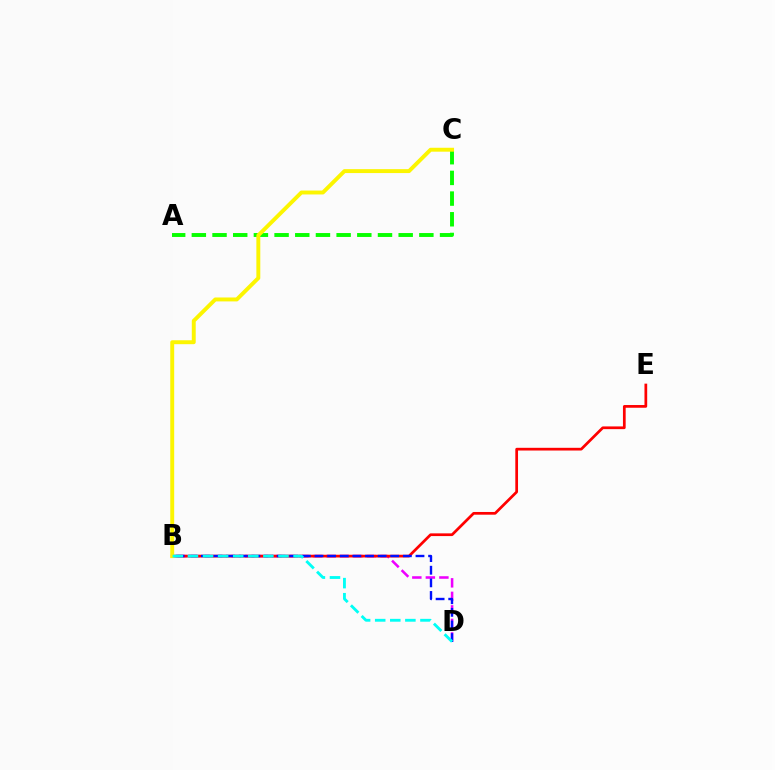{('B', 'D'): [{'color': '#ee00ff', 'line_style': 'dashed', 'thickness': 1.84}, {'color': '#0010ff', 'line_style': 'dashed', 'thickness': 1.71}, {'color': '#00fff6', 'line_style': 'dashed', 'thickness': 2.05}], ('A', 'C'): [{'color': '#08ff00', 'line_style': 'dashed', 'thickness': 2.81}], ('B', 'E'): [{'color': '#ff0000', 'line_style': 'solid', 'thickness': 1.96}], ('B', 'C'): [{'color': '#fcf500', 'line_style': 'solid', 'thickness': 2.82}]}